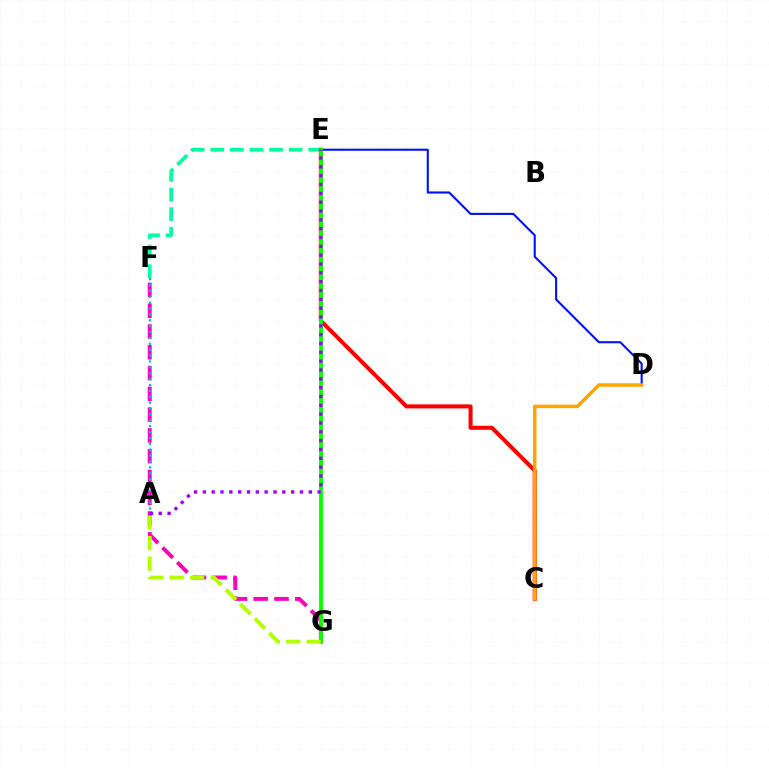{('E', 'F'): [{'color': '#00ff9d', 'line_style': 'dashed', 'thickness': 2.66}], ('D', 'E'): [{'color': '#0010ff', 'line_style': 'solid', 'thickness': 1.5}], ('C', 'E'): [{'color': '#ff0000', 'line_style': 'solid', 'thickness': 2.9}], ('C', 'D'): [{'color': '#ffa500', 'line_style': 'solid', 'thickness': 2.5}], ('F', 'G'): [{'color': '#ff00bd', 'line_style': 'dashed', 'thickness': 2.82}], ('E', 'G'): [{'color': '#08ff00', 'line_style': 'solid', 'thickness': 2.78}], ('A', 'F'): [{'color': '#00b5ff', 'line_style': 'dotted', 'thickness': 1.6}], ('A', 'G'): [{'color': '#b3ff00', 'line_style': 'dashed', 'thickness': 2.78}], ('A', 'E'): [{'color': '#9b00ff', 'line_style': 'dotted', 'thickness': 2.4}]}